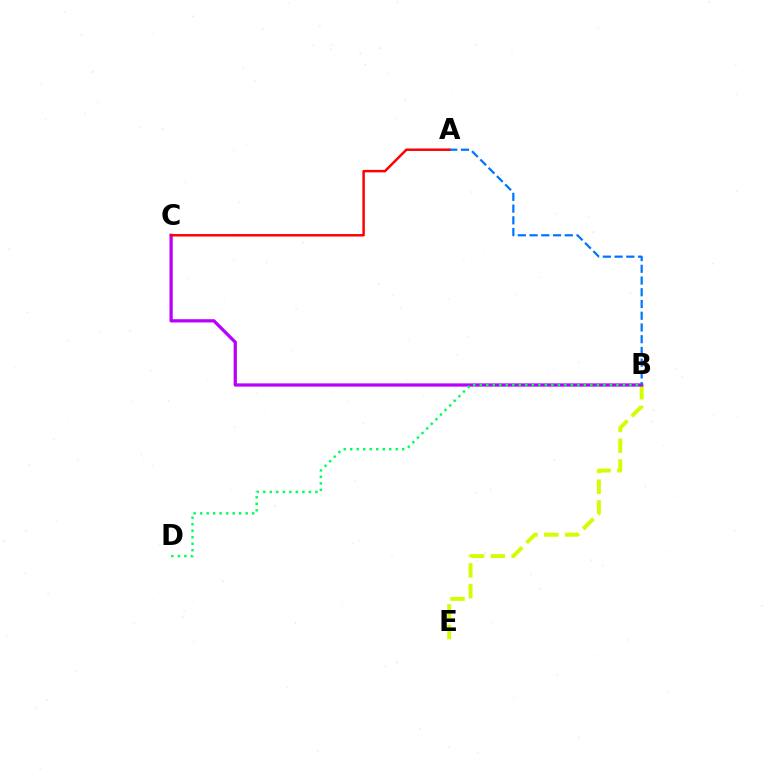{('B', 'E'): [{'color': '#d1ff00', 'line_style': 'dashed', 'thickness': 2.82}], ('B', 'C'): [{'color': '#b900ff', 'line_style': 'solid', 'thickness': 2.34}], ('B', 'D'): [{'color': '#00ff5c', 'line_style': 'dotted', 'thickness': 1.77}], ('A', 'B'): [{'color': '#0074ff', 'line_style': 'dashed', 'thickness': 1.59}], ('A', 'C'): [{'color': '#ff0000', 'line_style': 'solid', 'thickness': 1.78}]}